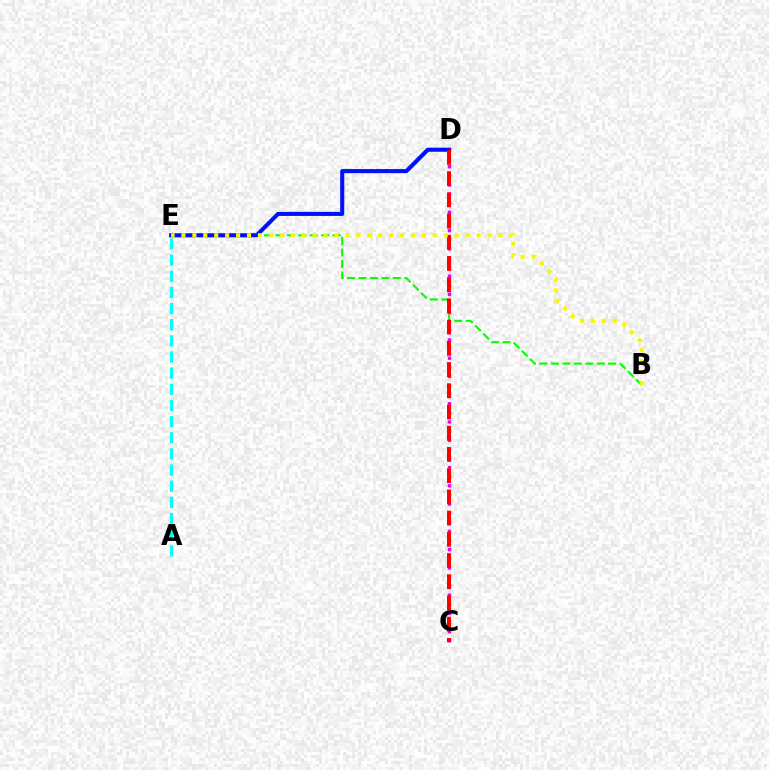{('B', 'E'): [{'color': '#08ff00', 'line_style': 'dashed', 'thickness': 1.56}, {'color': '#fcf500', 'line_style': 'dotted', 'thickness': 2.97}], ('D', 'E'): [{'color': '#0010ff', 'line_style': 'solid', 'thickness': 2.94}], ('C', 'D'): [{'color': '#ee00ff', 'line_style': 'dotted', 'thickness': 2.48}, {'color': '#ff0000', 'line_style': 'dashed', 'thickness': 2.88}], ('A', 'E'): [{'color': '#00fff6', 'line_style': 'dashed', 'thickness': 2.19}]}